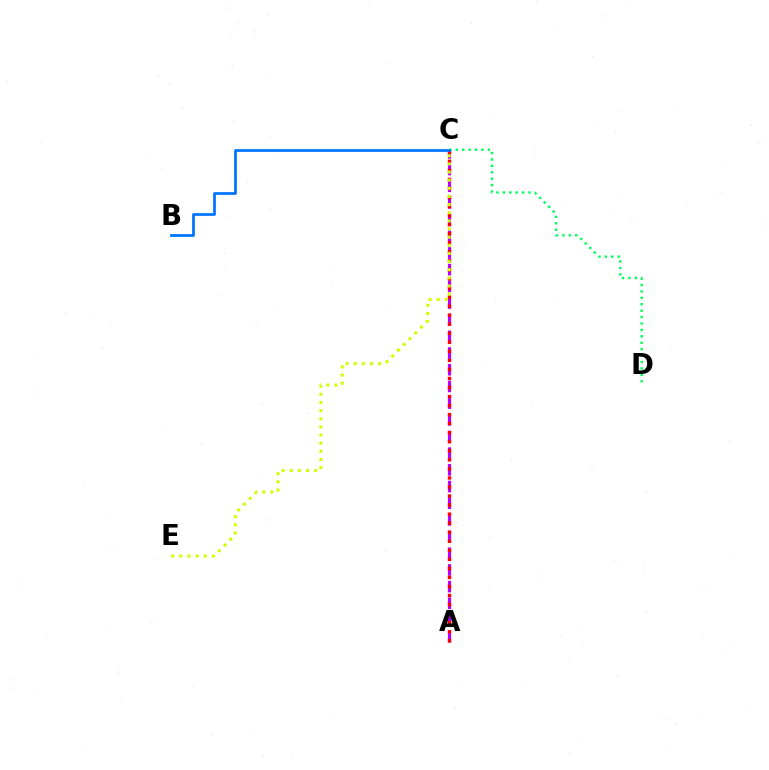{('A', 'C'): [{'color': '#b900ff', 'line_style': 'dashed', 'thickness': 2.27}, {'color': '#ff0000', 'line_style': 'dotted', 'thickness': 2.46}], ('C', 'D'): [{'color': '#00ff5c', 'line_style': 'dotted', 'thickness': 1.74}], ('B', 'C'): [{'color': '#0074ff', 'line_style': 'solid', 'thickness': 1.97}], ('C', 'E'): [{'color': '#d1ff00', 'line_style': 'dotted', 'thickness': 2.21}]}